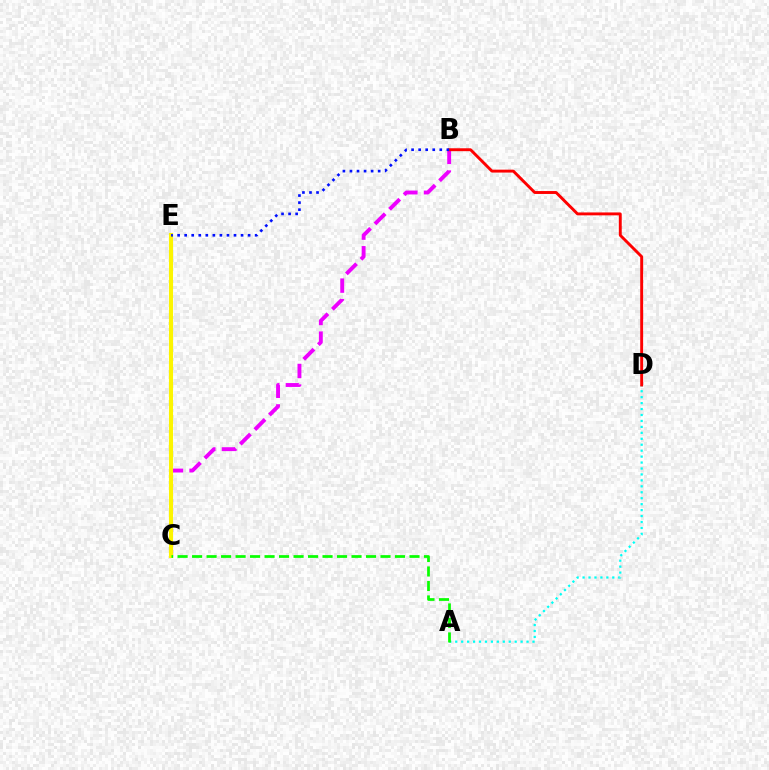{('B', 'C'): [{'color': '#ee00ff', 'line_style': 'dashed', 'thickness': 2.8}], ('A', 'D'): [{'color': '#00fff6', 'line_style': 'dotted', 'thickness': 1.62}], ('B', 'D'): [{'color': '#ff0000', 'line_style': 'solid', 'thickness': 2.09}], ('C', 'E'): [{'color': '#fcf500', 'line_style': 'solid', 'thickness': 2.95}], ('B', 'E'): [{'color': '#0010ff', 'line_style': 'dotted', 'thickness': 1.92}], ('A', 'C'): [{'color': '#08ff00', 'line_style': 'dashed', 'thickness': 1.97}]}